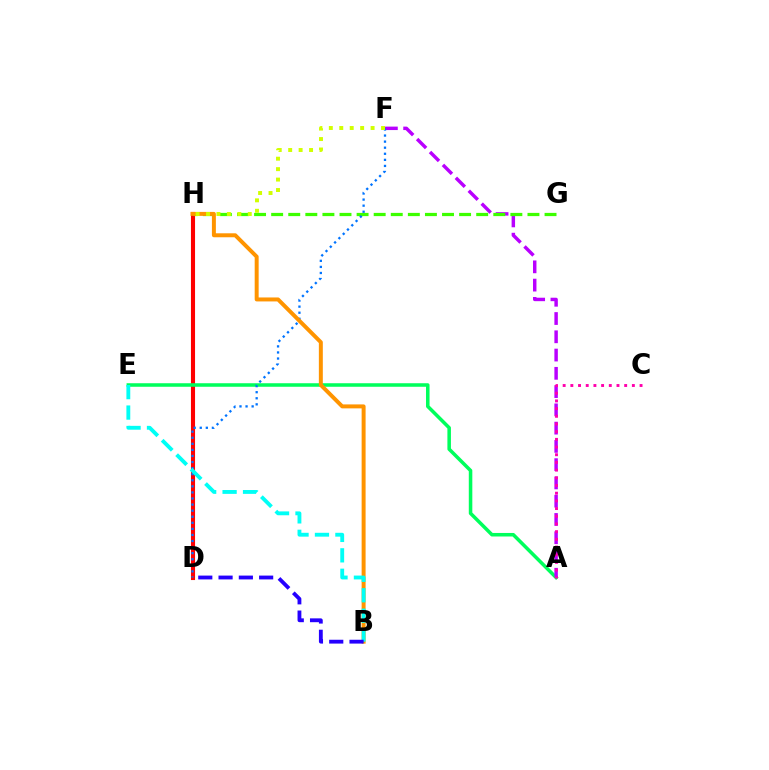{('D', 'H'): [{'color': '#ff0000', 'line_style': 'solid', 'thickness': 2.95}], ('A', 'E'): [{'color': '#00ff5c', 'line_style': 'solid', 'thickness': 2.54}], ('A', 'F'): [{'color': '#b900ff', 'line_style': 'dashed', 'thickness': 2.48}], ('G', 'H'): [{'color': '#3dff00', 'line_style': 'dashed', 'thickness': 2.32}], ('A', 'C'): [{'color': '#ff00ac', 'line_style': 'dotted', 'thickness': 2.09}], ('D', 'F'): [{'color': '#0074ff', 'line_style': 'dotted', 'thickness': 1.65}], ('B', 'H'): [{'color': '#ff9400', 'line_style': 'solid', 'thickness': 2.86}], ('B', 'E'): [{'color': '#00fff6', 'line_style': 'dashed', 'thickness': 2.78}], ('B', 'D'): [{'color': '#2500ff', 'line_style': 'dashed', 'thickness': 2.76}], ('F', 'H'): [{'color': '#d1ff00', 'line_style': 'dotted', 'thickness': 2.84}]}